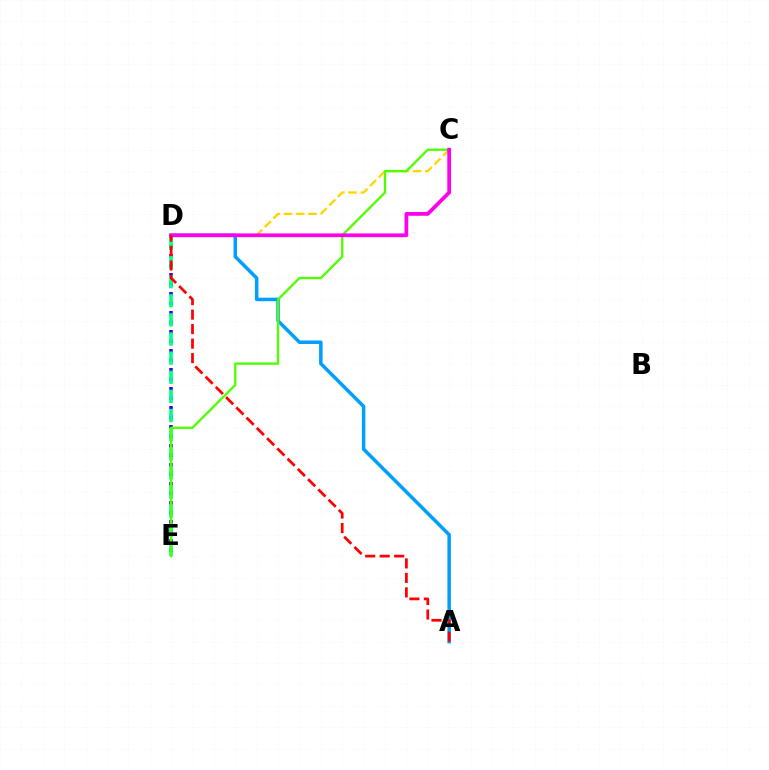{('D', 'E'): [{'color': '#3700ff', 'line_style': 'dotted', 'thickness': 2.58}, {'color': '#00ff86', 'line_style': 'dashed', 'thickness': 2.6}], ('C', 'D'): [{'color': '#ffd500', 'line_style': 'dashed', 'thickness': 1.66}, {'color': '#ff00ed', 'line_style': 'solid', 'thickness': 2.7}], ('A', 'D'): [{'color': '#009eff', 'line_style': 'solid', 'thickness': 2.52}, {'color': '#ff0000', 'line_style': 'dashed', 'thickness': 1.97}], ('C', 'E'): [{'color': '#4fff00', 'line_style': 'solid', 'thickness': 1.68}]}